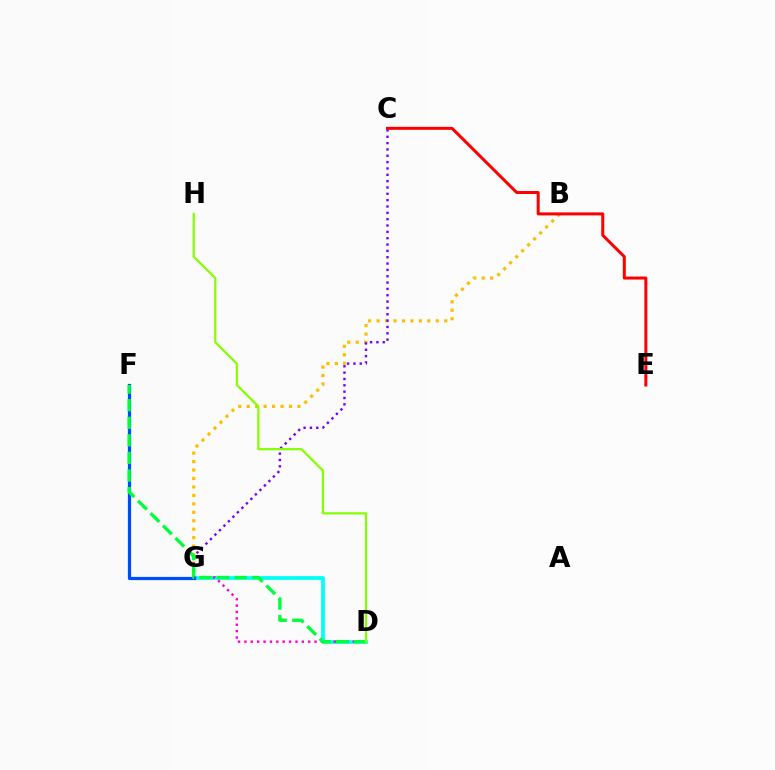{('B', 'G'): [{'color': '#ffbd00', 'line_style': 'dotted', 'thickness': 2.3}], ('D', 'G'): [{'color': '#00fff6', 'line_style': 'solid', 'thickness': 2.69}, {'color': '#ff00cf', 'line_style': 'dotted', 'thickness': 1.73}], ('F', 'G'): [{'color': '#004bff', 'line_style': 'solid', 'thickness': 2.32}], ('C', 'G'): [{'color': '#7200ff', 'line_style': 'dotted', 'thickness': 1.72}], ('C', 'E'): [{'color': '#ff0000', 'line_style': 'solid', 'thickness': 2.16}], ('D', 'F'): [{'color': '#00ff39', 'line_style': 'dashed', 'thickness': 2.39}], ('D', 'H'): [{'color': '#84ff00', 'line_style': 'solid', 'thickness': 1.6}]}